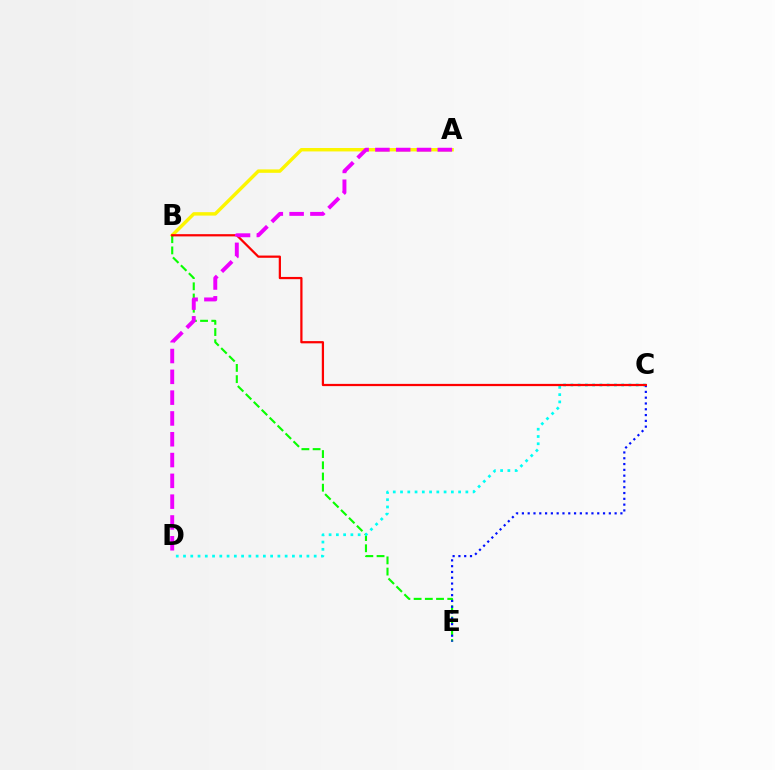{('A', 'B'): [{'color': '#fcf500', 'line_style': 'solid', 'thickness': 2.47}], ('B', 'E'): [{'color': '#08ff00', 'line_style': 'dashed', 'thickness': 1.52}], ('C', 'D'): [{'color': '#00fff6', 'line_style': 'dotted', 'thickness': 1.97}], ('C', 'E'): [{'color': '#0010ff', 'line_style': 'dotted', 'thickness': 1.57}], ('B', 'C'): [{'color': '#ff0000', 'line_style': 'solid', 'thickness': 1.61}], ('A', 'D'): [{'color': '#ee00ff', 'line_style': 'dashed', 'thickness': 2.83}]}